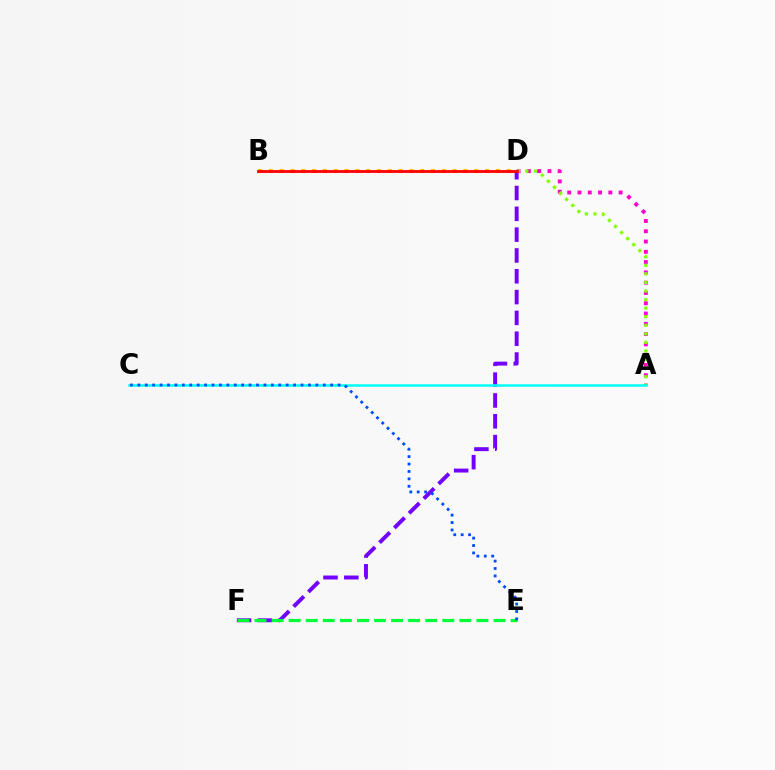{('D', 'F'): [{'color': '#7200ff', 'line_style': 'dashed', 'thickness': 2.83}], ('A', 'D'): [{'color': '#ff00cf', 'line_style': 'dotted', 'thickness': 2.79}, {'color': '#84ff00', 'line_style': 'dotted', 'thickness': 2.33}], ('E', 'F'): [{'color': '#00ff39', 'line_style': 'dashed', 'thickness': 2.32}], ('B', 'D'): [{'color': '#ffbd00', 'line_style': 'dotted', 'thickness': 2.94}, {'color': '#ff0000', 'line_style': 'solid', 'thickness': 2.04}], ('A', 'C'): [{'color': '#00fff6', 'line_style': 'solid', 'thickness': 1.81}], ('C', 'E'): [{'color': '#004bff', 'line_style': 'dotted', 'thickness': 2.02}]}